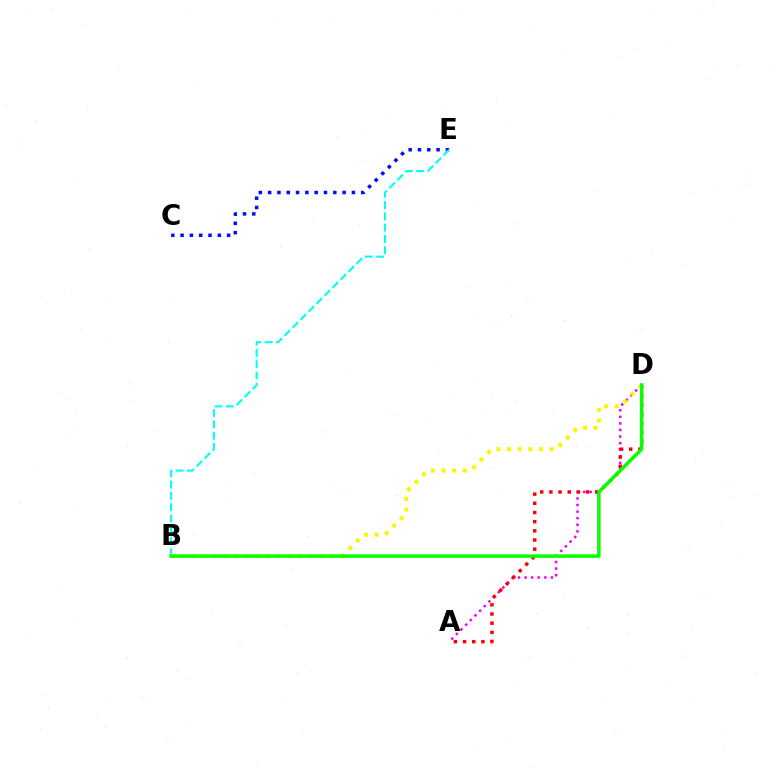{('A', 'D'): [{'color': '#ee00ff', 'line_style': 'dotted', 'thickness': 1.79}, {'color': '#ff0000', 'line_style': 'dotted', 'thickness': 2.49}], ('C', 'E'): [{'color': '#0010ff', 'line_style': 'dotted', 'thickness': 2.53}], ('B', 'E'): [{'color': '#00fff6', 'line_style': 'dashed', 'thickness': 1.54}], ('B', 'D'): [{'color': '#fcf500', 'line_style': 'dotted', 'thickness': 2.88}, {'color': '#08ff00', 'line_style': 'solid', 'thickness': 2.5}]}